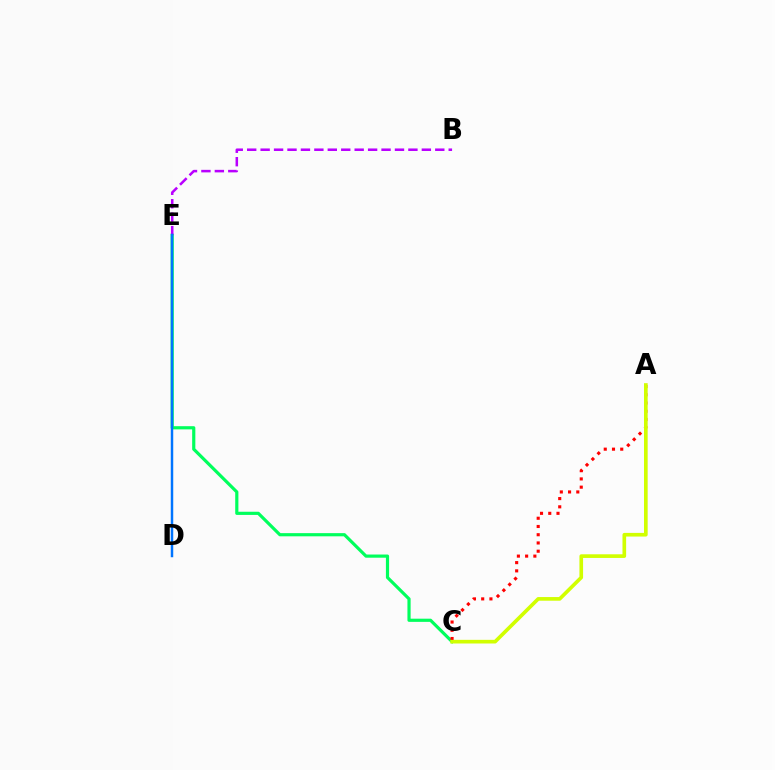{('C', 'E'): [{'color': '#00ff5c', 'line_style': 'solid', 'thickness': 2.29}], ('A', 'C'): [{'color': '#ff0000', 'line_style': 'dotted', 'thickness': 2.24}, {'color': '#d1ff00', 'line_style': 'solid', 'thickness': 2.63}], ('B', 'E'): [{'color': '#b900ff', 'line_style': 'dashed', 'thickness': 1.83}], ('D', 'E'): [{'color': '#0074ff', 'line_style': 'solid', 'thickness': 1.78}]}